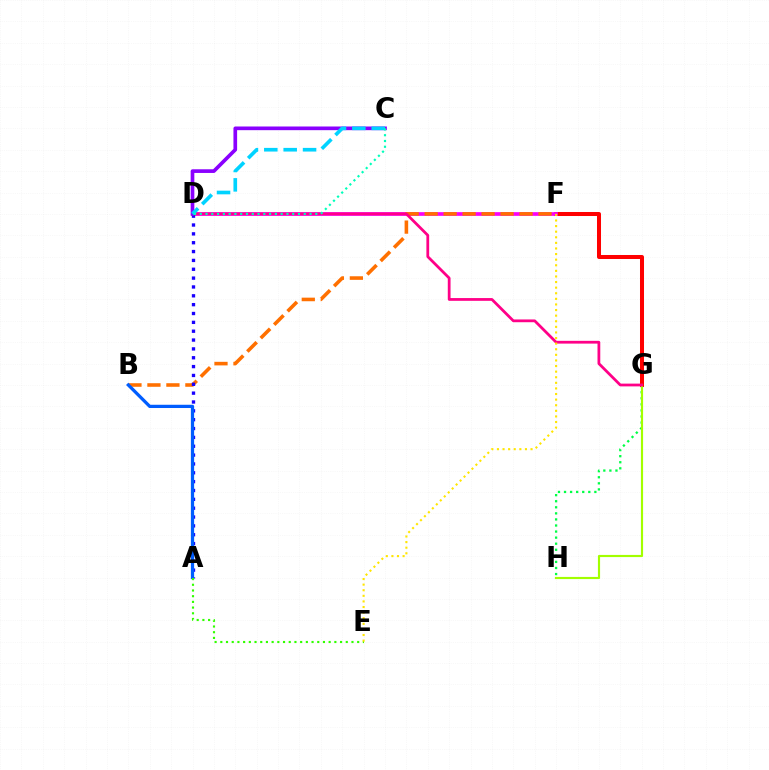{('G', 'H'): [{'color': '#00ff45', 'line_style': 'dotted', 'thickness': 1.65}, {'color': '#a2ff00', 'line_style': 'solid', 'thickness': 1.55}], ('F', 'G'): [{'color': '#ff0000', 'line_style': 'solid', 'thickness': 2.89}], ('D', 'F'): [{'color': '#fa00f9', 'line_style': 'solid', 'thickness': 2.66}], ('B', 'F'): [{'color': '#ff7000', 'line_style': 'dashed', 'thickness': 2.58}], ('A', 'D'): [{'color': '#1900ff', 'line_style': 'dotted', 'thickness': 2.4}], ('A', 'B'): [{'color': '#005dff', 'line_style': 'solid', 'thickness': 2.34}], ('D', 'G'): [{'color': '#ff0088', 'line_style': 'solid', 'thickness': 1.99}], ('A', 'E'): [{'color': '#31ff00', 'line_style': 'dotted', 'thickness': 1.55}], ('E', 'F'): [{'color': '#ffe600', 'line_style': 'dotted', 'thickness': 1.52}], ('C', 'D'): [{'color': '#8a00ff', 'line_style': 'solid', 'thickness': 2.65}, {'color': '#00d3ff', 'line_style': 'dashed', 'thickness': 2.63}, {'color': '#00ffbb', 'line_style': 'dotted', 'thickness': 1.57}]}